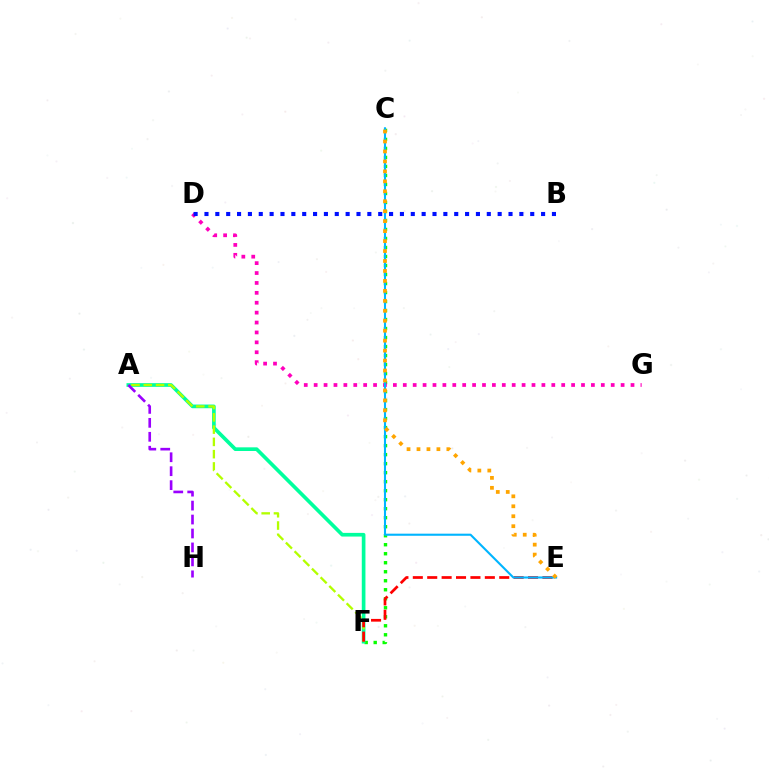{('C', 'F'): [{'color': '#08ff00', 'line_style': 'dotted', 'thickness': 2.45}], ('D', 'G'): [{'color': '#ff00bd', 'line_style': 'dotted', 'thickness': 2.69}], ('A', 'F'): [{'color': '#00ff9d', 'line_style': 'solid', 'thickness': 2.64}, {'color': '#b3ff00', 'line_style': 'dashed', 'thickness': 1.67}], ('E', 'F'): [{'color': '#ff0000', 'line_style': 'dashed', 'thickness': 1.96}], ('C', 'E'): [{'color': '#00b5ff', 'line_style': 'solid', 'thickness': 1.51}, {'color': '#ffa500', 'line_style': 'dotted', 'thickness': 2.71}], ('A', 'H'): [{'color': '#9b00ff', 'line_style': 'dashed', 'thickness': 1.89}], ('B', 'D'): [{'color': '#0010ff', 'line_style': 'dotted', 'thickness': 2.95}]}